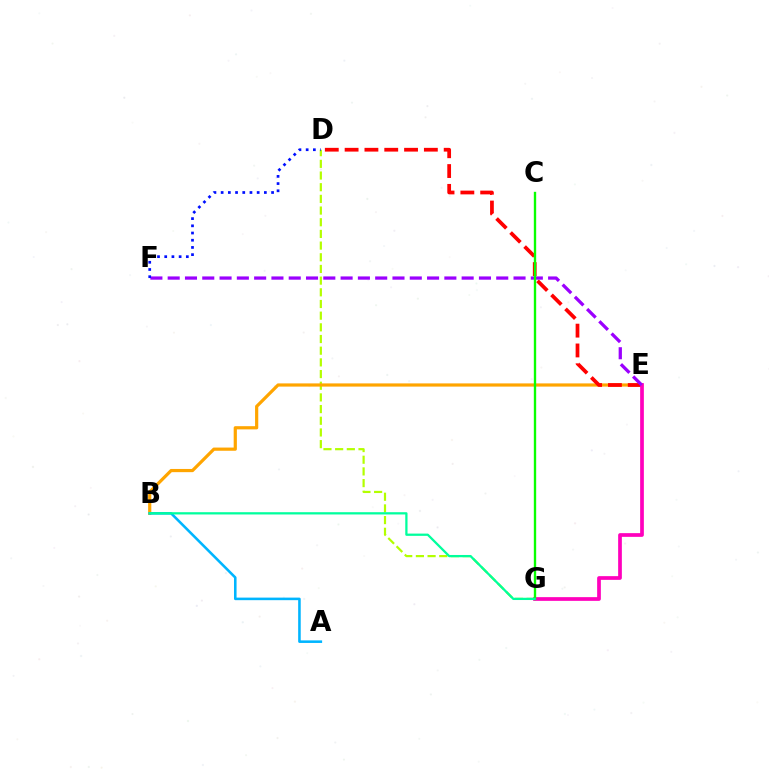{('D', 'G'): [{'color': '#b3ff00', 'line_style': 'dashed', 'thickness': 1.59}], ('B', 'E'): [{'color': '#ffa500', 'line_style': 'solid', 'thickness': 2.3}], ('D', 'E'): [{'color': '#ff0000', 'line_style': 'dashed', 'thickness': 2.69}], ('E', 'G'): [{'color': '#ff00bd', 'line_style': 'solid', 'thickness': 2.67}], ('A', 'B'): [{'color': '#00b5ff', 'line_style': 'solid', 'thickness': 1.85}], ('E', 'F'): [{'color': '#9b00ff', 'line_style': 'dashed', 'thickness': 2.35}], ('C', 'G'): [{'color': '#08ff00', 'line_style': 'solid', 'thickness': 1.7}], ('B', 'G'): [{'color': '#00ff9d', 'line_style': 'solid', 'thickness': 1.63}], ('D', 'F'): [{'color': '#0010ff', 'line_style': 'dotted', 'thickness': 1.96}]}